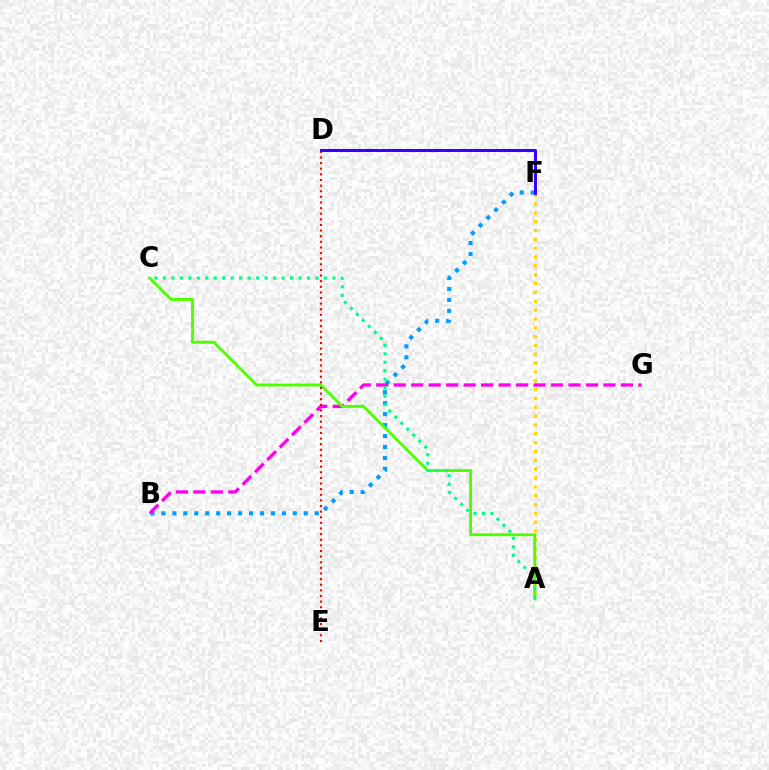{('A', 'F'): [{'color': '#ffd500', 'line_style': 'dotted', 'thickness': 2.4}], ('B', 'F'): [{'color': '#009eff', 'line_style': 'dotted', 'thickness': 2.98}], ('B', 'G'): [{'color': '#ff00ed', 'line_style': 'dashed', 'thickness': 2.37}], ('A', 'C'): [{'color': '#4fff00', 'line_style': 'solid', 'thickness': 2.07}, {'color': '#00ff86', 'line_style': 'dotted', 'thickness': 2.3}], ('D', 'E'): [{'color': '#ff0000', 'line_style': 'dotted', 'thickness': 1.53}], ('D', 'F'): [{'color': '#3700ff', 'line_style': 'solid', 'thickness': 2.17}]}